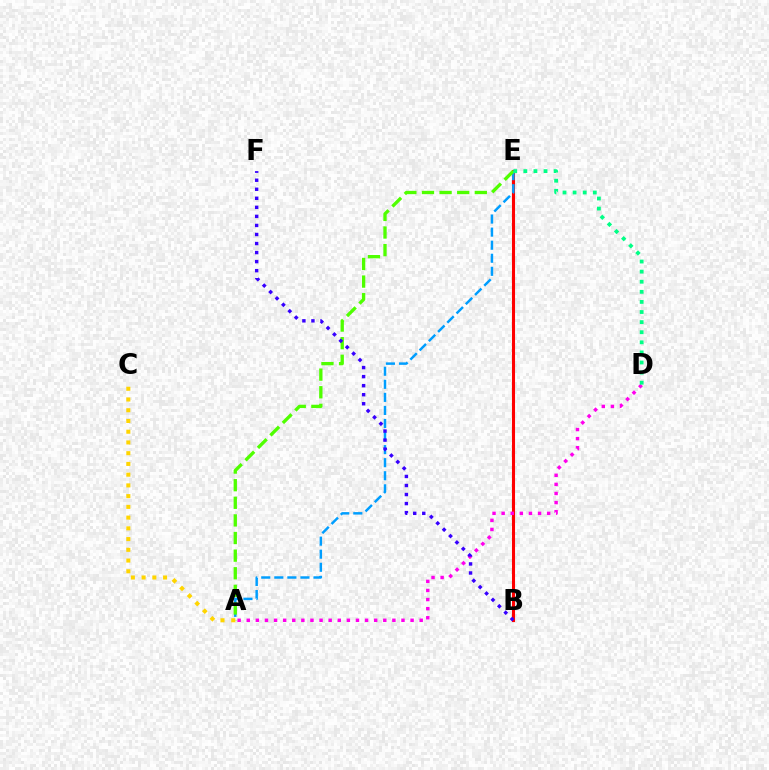{('B', 'E'): [{'color': '#ff0000', 'line_style': 'solid', 'thickness': 2.21}], ('A', 'E'): [{'color': '#009eff', 'line_style': 'dashed', 'thickness': 1.77}, {'color': '#4fff00', 'line_style': 'dashed', 'thickness': 2.39}], ('A', 'D'): [{'color': '#ff00ed', 'line_style': 'dotted', 'thickness': 2.47}], ('D', 'E'): [{'color': '#00ff86', 'line_style': 'dotted', 'thickness': 2.74}], ('B', 'F'): [{'color': '#3700ff', 'line_style': 'dotted', 'thickness': 2.46}], ('A', 'C'): [{'color': '#ffd500', 'line_style': 'dotted', 'thickness': 2.92}]}